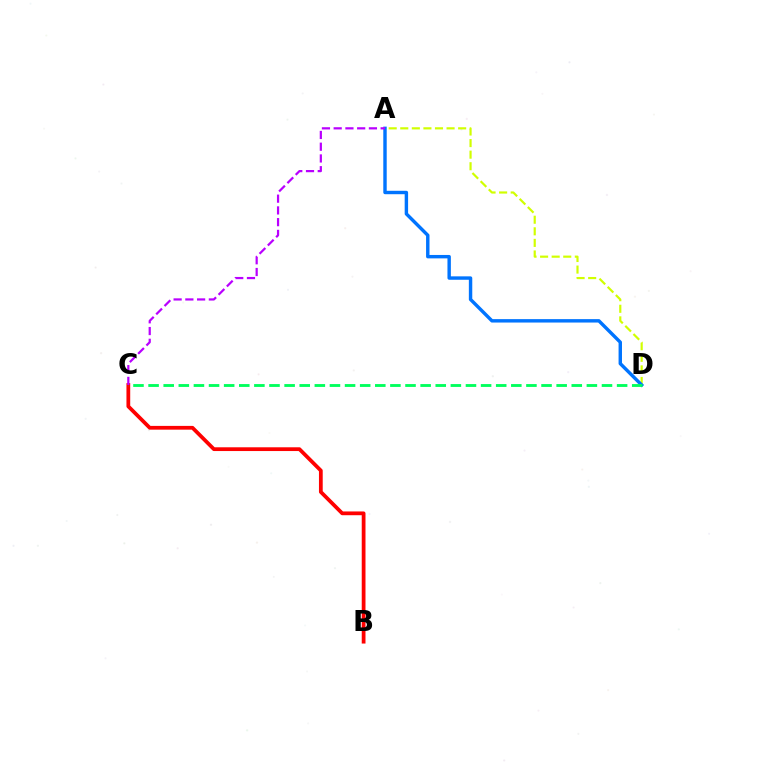{('A', 'D'): [{'color': '#d1ff00', 'line_style': 'dashed', 'thickness': 1.57}, {'color': '#0074ff', 'line_style': 'solid', 'thickness': 2.46}], ('B', 'C'): [{'color': '#ff0000', 'line_style': 'solid', 'thickness': 2.71}], ('C', 'D'): [{'color': '#00ff5c', 'line_style': 'dashed', 'thickness': 2.05}], ('A', 'C'): [{'color': '#b900ff', 'line_style': 'dashed', 'thickness': 1.6}]}